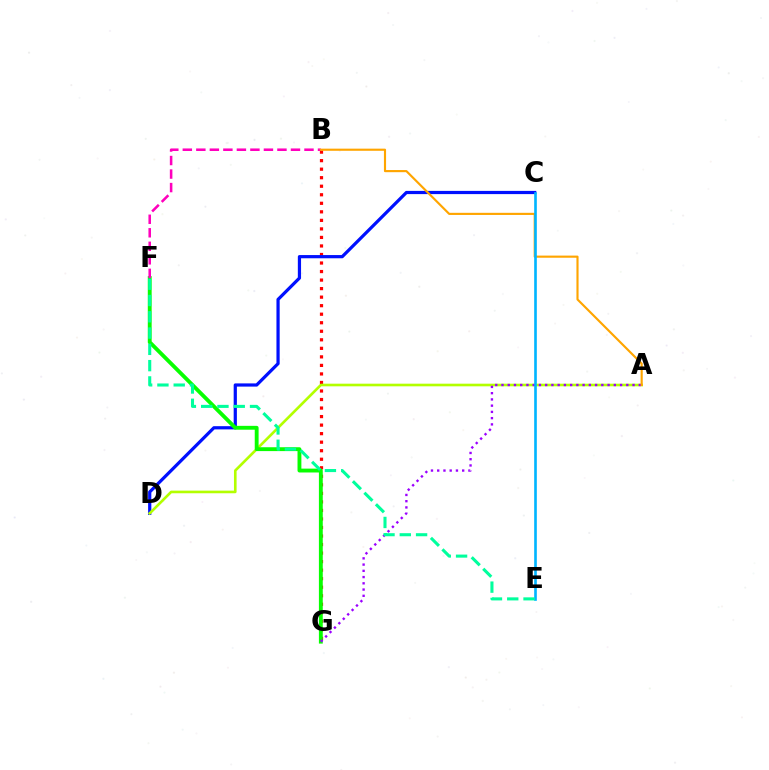{('B', 'G'): [{'color': '#ff0000', 'line_style': 'dotted', 'thickness': 2.32}], ('C', 'D'): [{'color': '#0010ff', 'line_style': 'solid', 'thickness': 2.31}], ('A', 'D'): [{'color': '#b3ff00', 'line_style': 'solid', 'thickness': 1.9}], ('F', 'G'): [{'color': '#08ff00', 'line_style': 'solid', 'thickness': 2.78}], ('A', 'G'): [{'color': '#9b00ff', 'line_style': 'dotted', 'thickness': 1.7}], ('B', 'F'): [{'color': '#ff00bd', 'line_style': 'dashed', 'thickness': 1.84}], ('A', 'B'): [{'color': '#ffa500', 'line_style': 'solid', 'thickness': 1.54}], ('C', 'E'): [{'color': '#00b5ff', 'line_style': 'solid', 'thickness': 1.9}], ('E', 'F'): [{'color': '#00ff9d', 'line_style': 'dashed', 'thickness': 2.21}]}